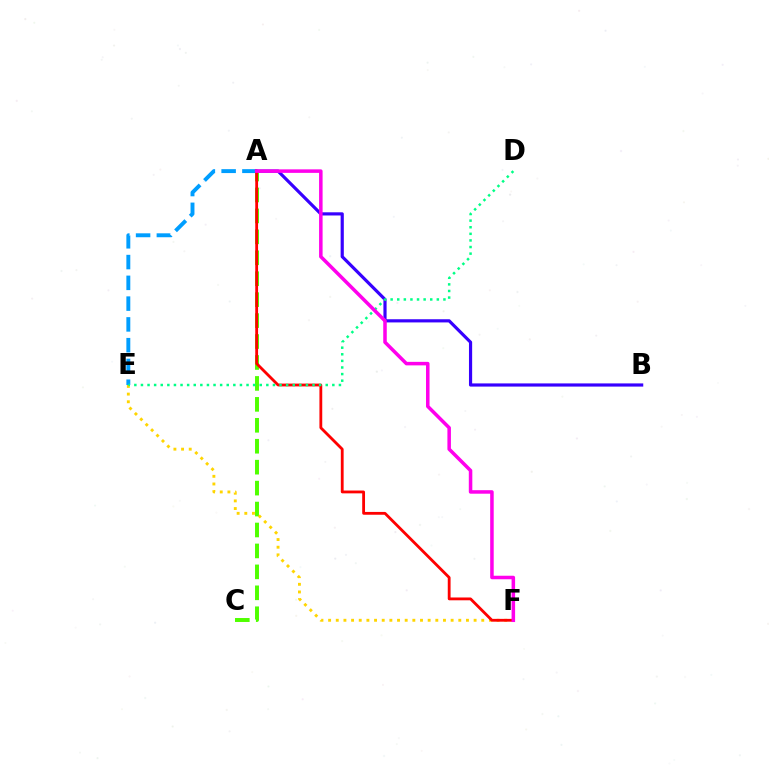{('A', 'E'): [{'color': '#009eff', 'line_style': 'dashed', 'thickness': 2.82}], ('A', 'B'): [{'color': '#3700ff', 'line_style': 'solid', 'thickness': 2.29}], ('A', 'C'): [{'color': '#4fff00', 'line_style': 'dashed', 'thickness': 2.84}], ('E', 'F'): [{'color': '#ffd500', 'line_style': 'dotted', 'thickness': 2.08}], ('A', 'F'): [{'color': '#ff0000', 'line_style': 'solid', 'thickness': 2.03}, {'color': '#ff00ed', 'line_style': 'solid', 'thickness': 2.53}], ('D', 'E'): [{'color': '#00ff86', 'line_style': 'dotted', 'thickness': 1.79}]}